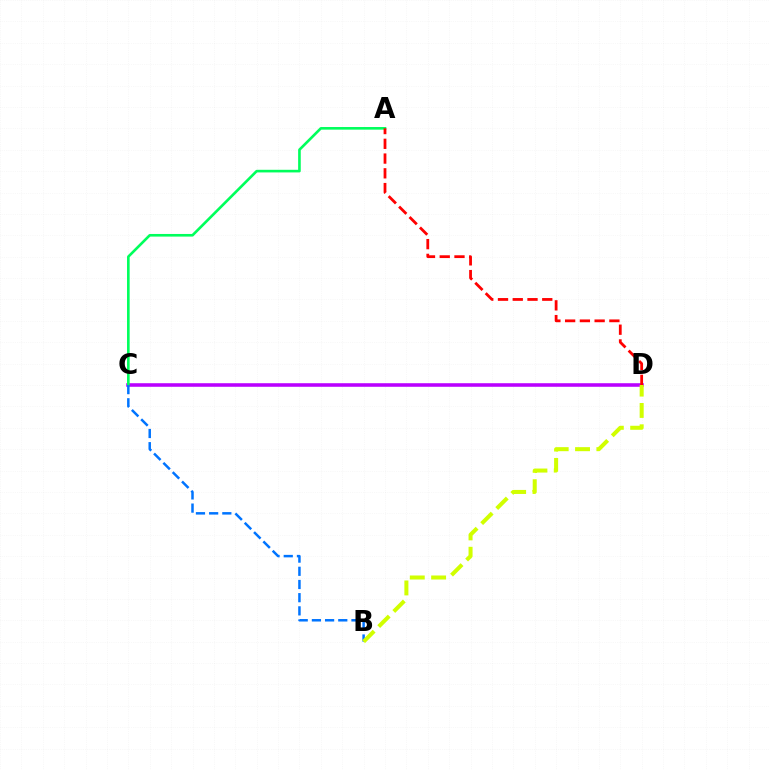{('C', 'D'): [{'color': '#b900ff', 'line_style': 'solid', 'thickness': 2.57}], ('A', 'C'): [{'color': '#00ff5c', 'line_style': 'solid', 'thickness': 1.89}], ('B', 'C'): [{'color': '#0074ff', 'line_style': 'dashed', 'thickness': 1.79}], ('A', 'D'): [{'color': '#ff0000', 'line_style': 'dashed', 'thickness': 2.0}], ('B', 'D'): [{'color': '#d1ff00', 'line_style': 'dashed', 'thickness': 2.9}]}